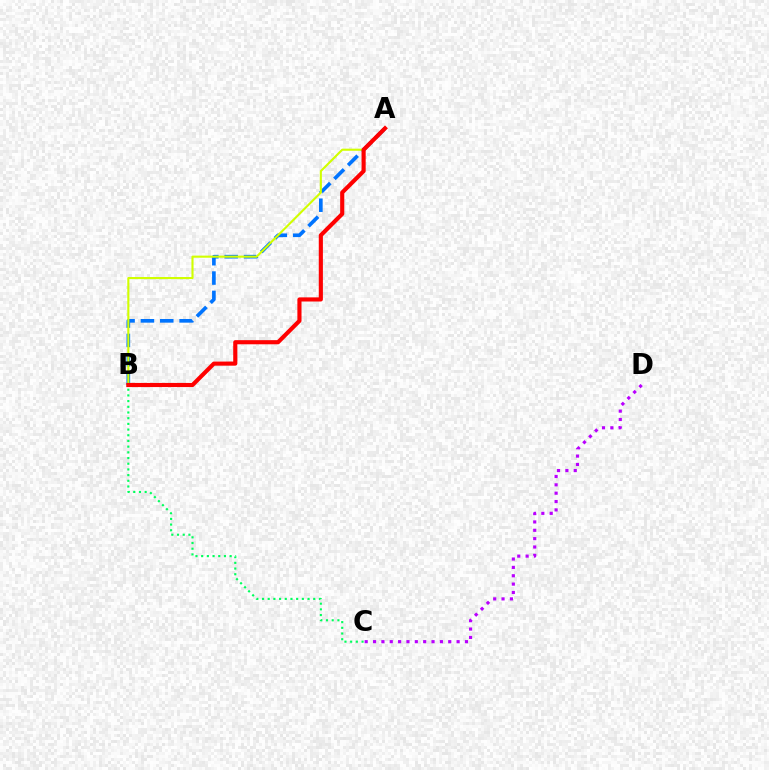{('A', 'B'): [{'color': '#0074ff', 'line_style': 'dashed', 'thickness': 2.63}, {'color': '#d1ff00', 'line_style': 'solid', 'thickness': 1.52}, {'color': '#ff0000', 'line_style': 'solid', 'thickness': 2.97}], ('C', 'D'): [{'color': '#b900ff', 'line_style': 'dotted', 'thickness': 2.27}], ('B', 'C'): [{'color': '#00ff5c', 'line_style': 'dotted', 'thickness': 1.55}]}